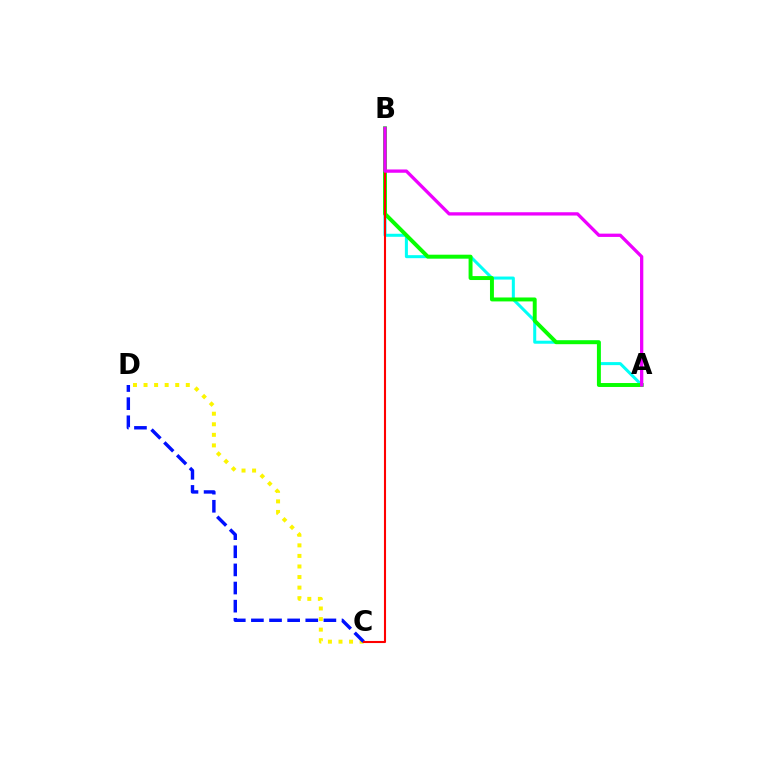{('A', 'B'): [{'color': '#00fff6', 'line_style': 'solid', 'thickness': 2.18}, {'color': '#08ff00', 'line_style': 'solid', 'thickness': 2.84}, {'color': '#ee00ff', 'line_style': 'solid', 'thickness': 2.37}], ('C', 'D'): [{'color': '#fcf500', 'line_style': 'dotted', 'thickness': 2.87}, {'color': '#0010ff', 'line_style': 'dashed', 'thickness': 2.46}], ('B', 'C'): [{'color': '#ff0000', 'line_style': 'solid', 'thickness': 1.51}]}